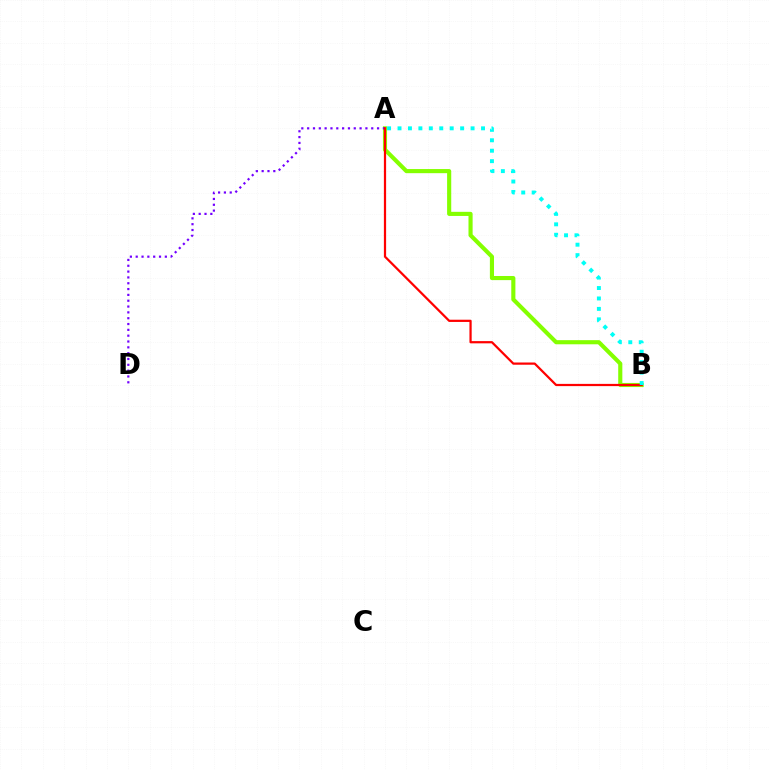{('A', 'B'): [{'color': '#84ff00', 'line_style': 'solid', 'thickness': 2.97}, {'color': '#ff0000', 'line_style': 'solid', 'thickness': 1.6}, {'color': '#00fff6', 'line_style': 'dotted', 'thickness': 2.84}], ('A', 'D'): [{'color': '#7200ff', 'line_style': 'dotted', 'thickness': 1.58}]}